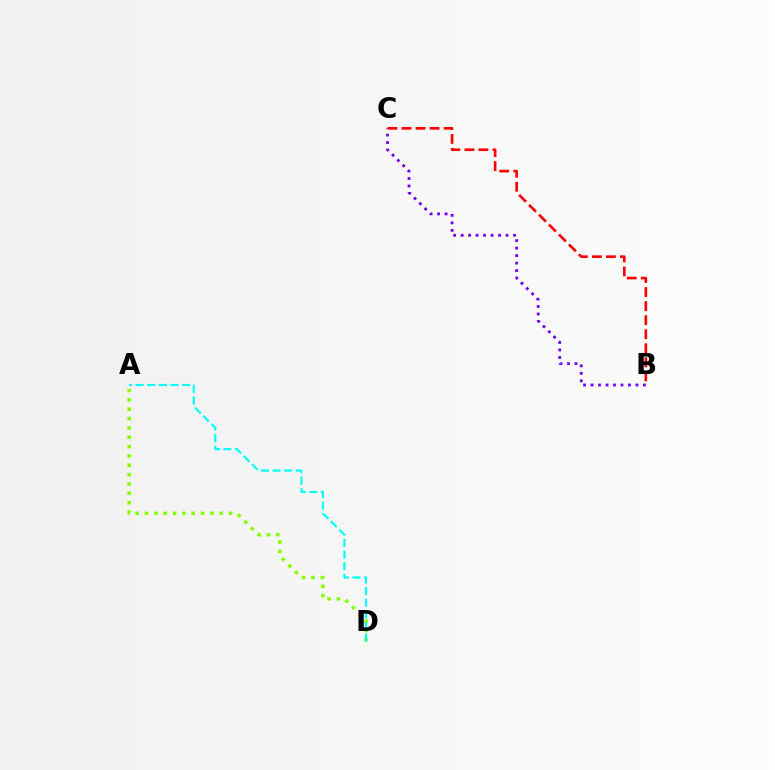{('B', 'C'): [{'color': '#7200ff', 'line_style': 'dotted', 'thickness': 2.03}, {'color': '#ff0000', 'line_style': 'dashed', 'thickness': 1.91}], ('A', 'D'): [{'color': '#84ff00', 'line_style': 'dotted', 'thickness': 2.54}, {'color': '#00fff6', 'line_style': 'dashed', 'thickness': 1.58}]}